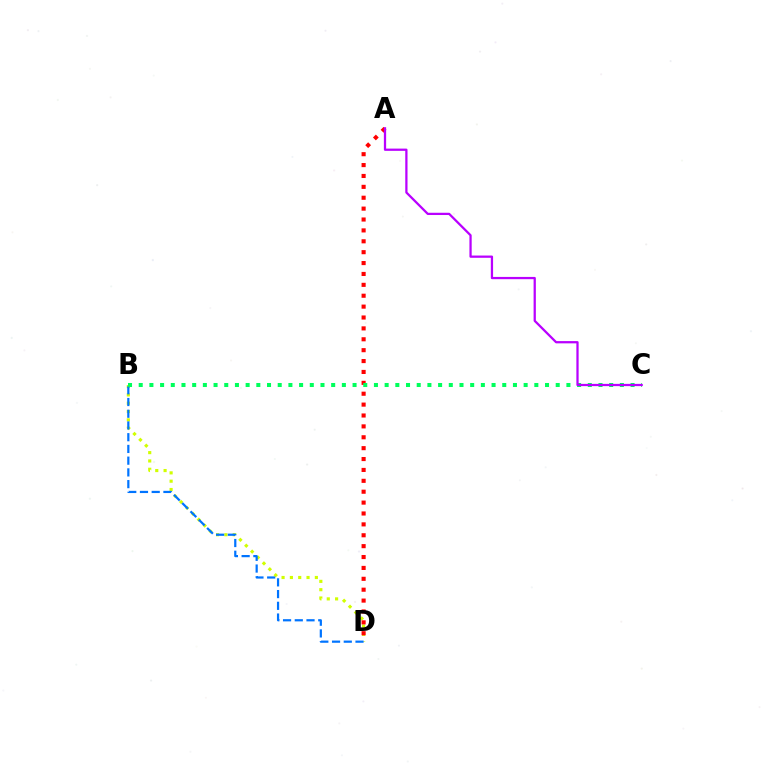{('B', 'D'): [{'color': '#d1ff00', 'line_style': 'dotted', 'thickness': 2.26}, {'color': '#0074ff', 'line_style': 'dashed', 'thickness': 1.59}], ('A', 'D'): [{'color': '#ff0000', 'line_style': 'dotted', 'thickness': 2.96}], ('B', 'C'): [{'color': '#00ff5c', 'line_style': 'dotted', 'thickness': 2.91}], ('A', 'C'): [{'color': '#b900ff', 'line_style': 'solid', 'thickness': 1.62}]}